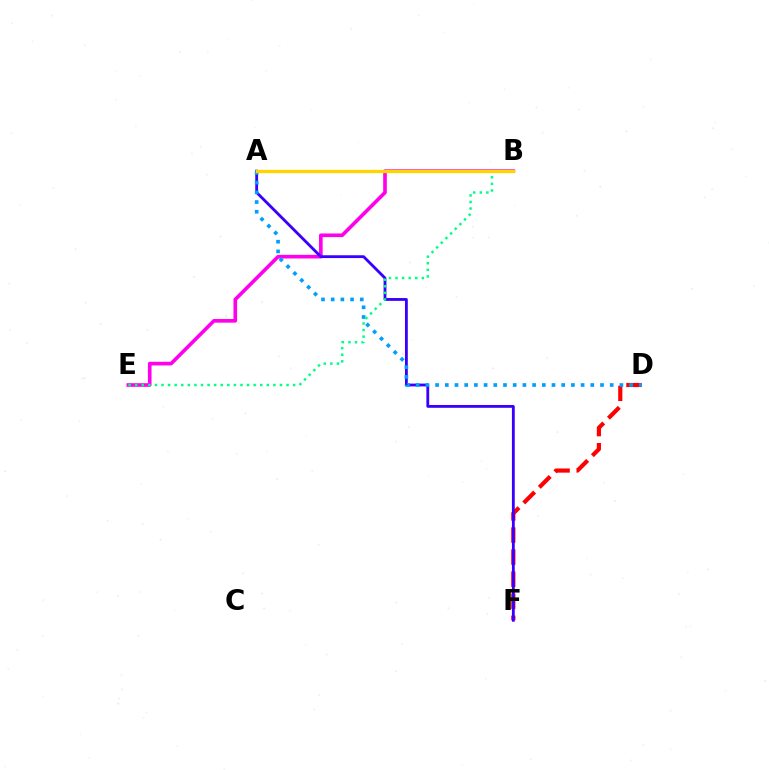{('B', 'E'): [{'color': '#ff00ed', 'line_style': 'solid', 'thickness': 2.62}, {'color': '#00ff86', 'line_style': 'dotted', 'thickness': 1.79}], ('D', 'F'): [{'color': '#ff0000', 'line_style': 'dashed', 'thickness': 3.0}], ('A', 'F'): [{'color': '#3700ff', 'line_style': 'solid', 'thickness': 2.03}], ('A', 'D'): [{'color': '#009eff', 'line_style': 'dotted', 'thickness': 2.64}], ('A', 'B'): [{'color': '#4fff00', 'line_style': 'solid', 'thickness': 1.97}, {'color': '#ffd500', 'line_style': 'solid', 'thickness': 2.38}]}